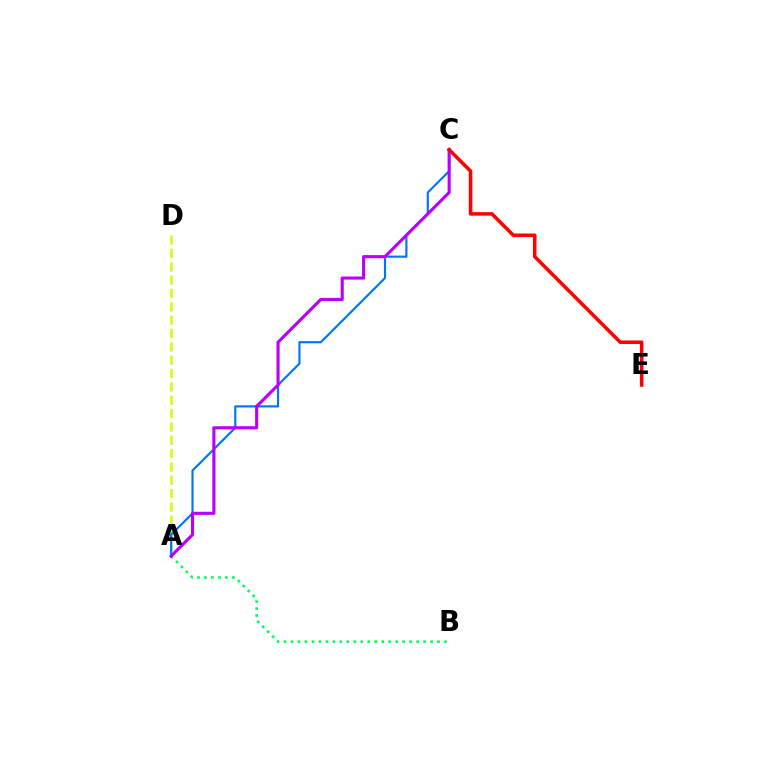{('A', 'B'): [{'color': '#00ff5c', 'line_style': 'dotted', 'thickness': 1.9}], ('A', 'D'): [{'color': '#d1ff00', 'line_style': 'dashed', 'thickness': 1.81}], ('A', 'C'): [{'color': '#0074ff', 'line_style': 'solid', 'thickness': 1.55}, {'color': '#b900ff', 'line_style': 'solid', 'thickness': 2.24}], ('C', 'E'): [{'color': '#ff0000', 'line_style': 'solid', 'thickness': 2.55}]}